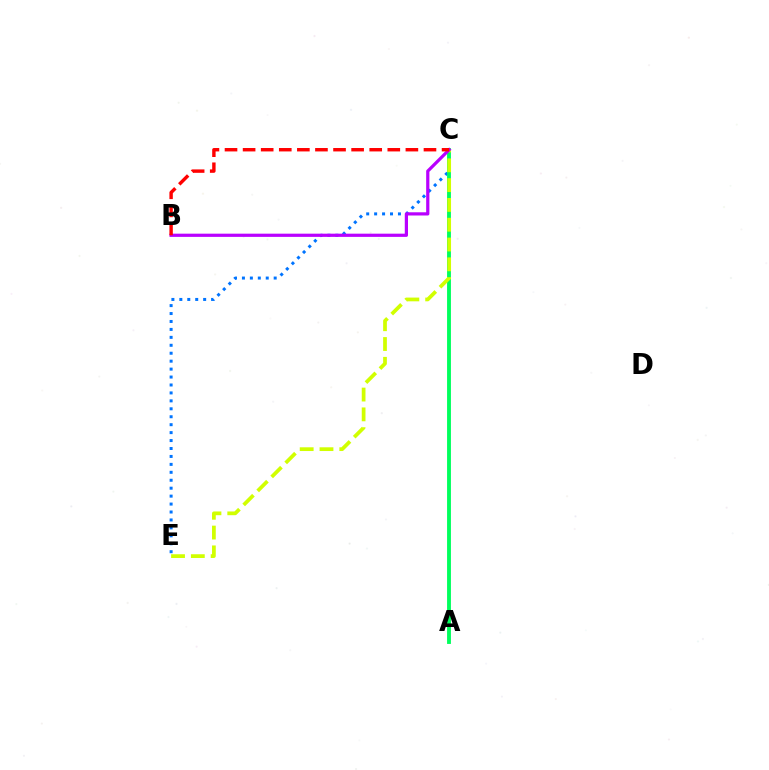{('C', 'E'): [{'color': '#0074ff', 'line_style': 'dotted', 'thickness': 2.16}, {'color': '#d1ff00', 'line_style': 'dashed', 'thickness': 2.69}], ('A', 'C'): [{'color': '#00ff5c', 'line_style': 'solid', 'thickness': 2.78}], ('B', 'C'): [{'color': '#b900ff', 'line_style': 'solid', 'thickness': 2.31}, {'color': '#ff0000', 'line_style': 'dashed', 'thickness': 2.46}]}